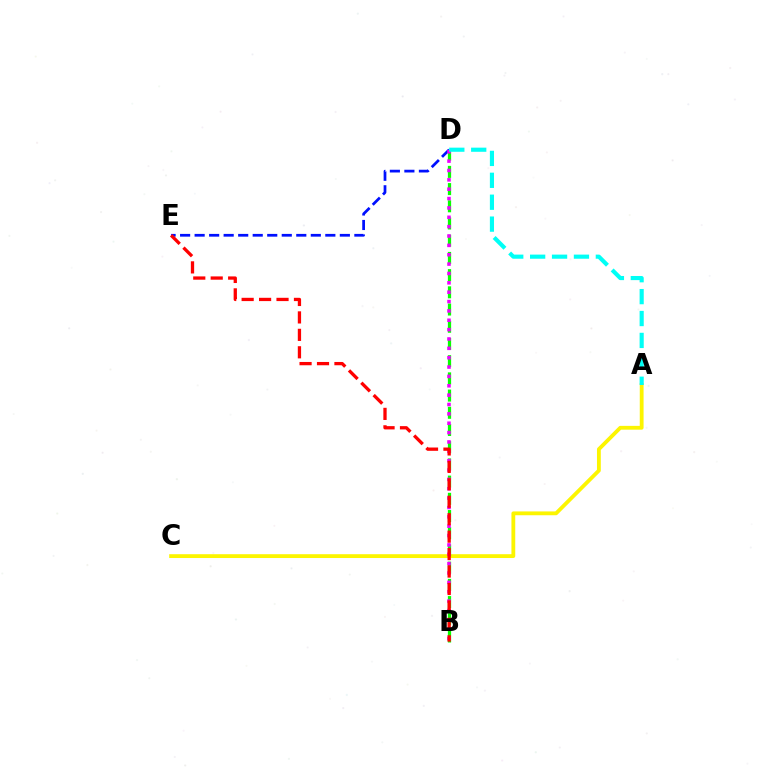{('A', 'C'): [{'color': '#fcf500', 'line_style': 'solid', 'thickness': 2.75}], ('D', 'E'): [{'color': '#0010ff', 'line_style': 'dashed', 'thickness': 1.97}], ('B', 'D'): [{'color': '#08ff00', 'line_style': 'dashed', 'thickness': 2.34}, {'color': '#ee00ff', 'line_style': 'dotted', 'thickness': 2.54}], ('B', 'E'): [{'color': '#ff0000', 'line_style': 'dashed', 'thickness': 2.37}], ('A', 'D'): [{'color': '#00fff6', 'line_style': 'dashed', 'thickness': 2.98}]}